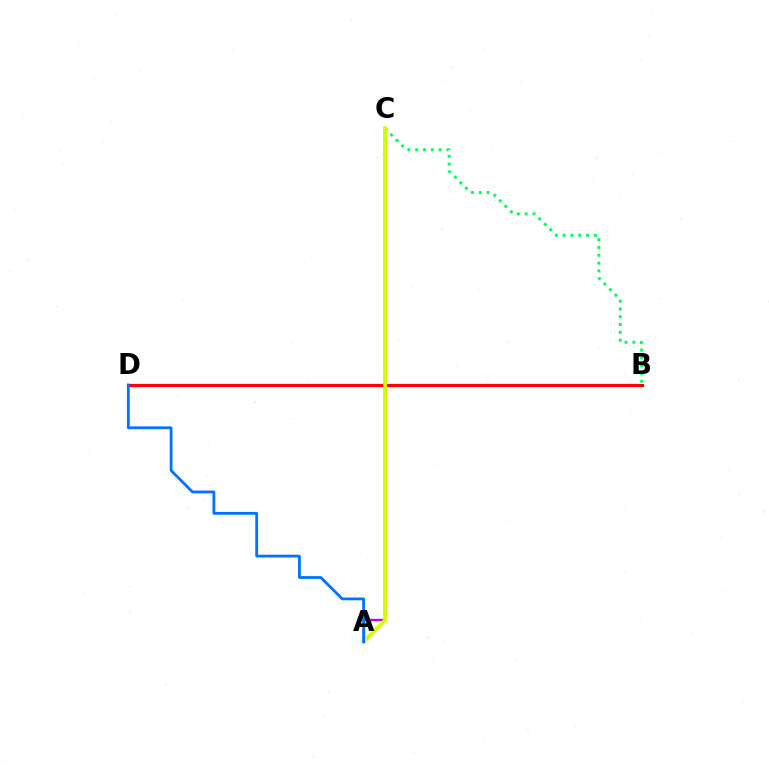{('B', 'C'): [{'color': '#00ff5c', 'line_style': 'dotted', 'thickness': 2.12}], ('A', 'C'): [{'color': '#b900ff', 'line_style': 'solid', 'thickness': 1.7}, {'color': '#d1ff00', 'line_style': 'solid', 'thickness': 2.72}], ('B', 'D'): [{'color': '#ff0000', 'line_style': 'solid', 'thickness': 2.29}], ('A', 'D'): [{'color': '#0074ff', 'line_style': 'solid', 'thickness': 2.01}]}